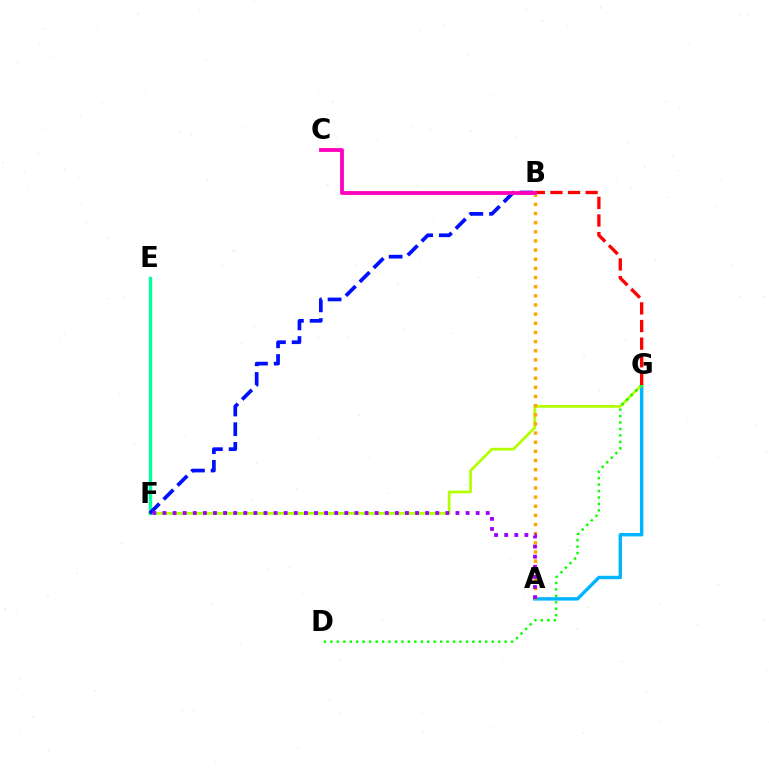{('A', 'G'): [{'color': '#00b5ff', 'line_style': 'solid', 'thickness': 2.45}], ('F', 'G'): [{'color': '#b3ff00', 'line_style': 'solid', 'thickness': 1.97}], ('D', 'G'): [{'color': '#08ff00', 'line_style': 'dotted', 'thickness': 1.75}], ('E', 'F'): [{'color': '#00ff9d', 'line_style': 'solid', 'thickness': 2.4}], ('B', 'G'): [{'color': '#ff0000', 'line_style': 'dashed', 'thickness': 2.39}], ('B', 'F'): [{'color': '#0010ff', 'line_style': 'dashed', 'thickness': 2.67}], ('A', 'B'): [{'color': '#ffa500', 'line_style': 'dotted', 'thickness': 2.49}], ('A', 'F'): [{'color': '#9b00ff', 'line_style': 'dotted', 'thickness': 2.74}], ('B', 'C'): [{'color': '#ff00bd', 'line_style': 'solid', 'thickness': 2.75}]}